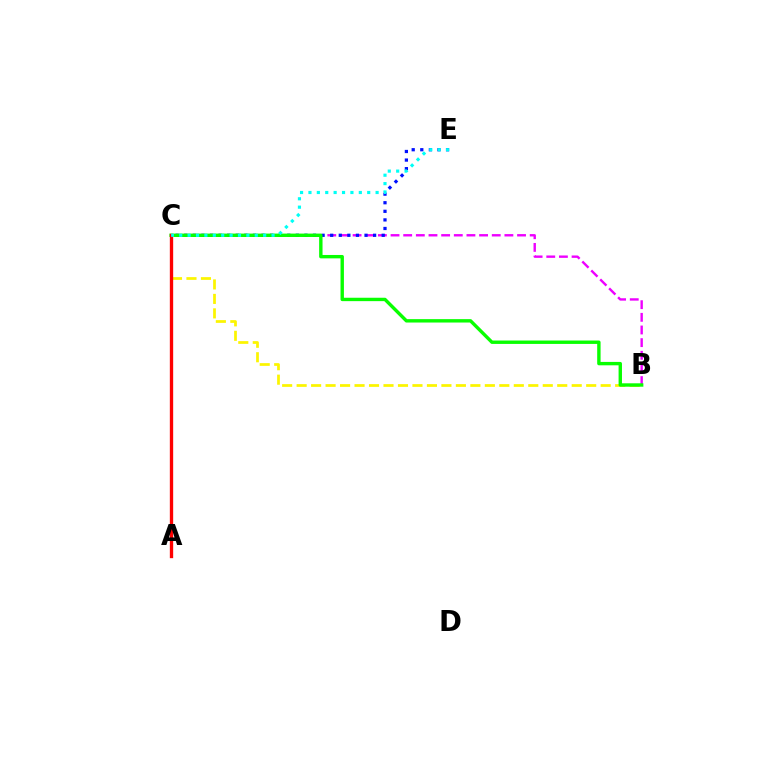{('B', 'C'): [{'color': '#ee00ff', 'line_style': 'dashed', 'thickness': 1.72}, {'color': '#fcf500', 'line_style': 'dashed', 'thickness': 1.97}, {'color': '#08ff00', 'line_style': 'solid', 'thickness': 2.44}], ('C', 'E'): [{'color': '#0010ff', 'line_style': 'dotted', 'thickness': 2.33}, {'color': '#00fff6', 'line_style': 'dotted', 'thickness': 2.28}], ('A', 'C'): [{'color': '#ff0000', 'line_style': 'solid', 'thickness': 2.4}]}